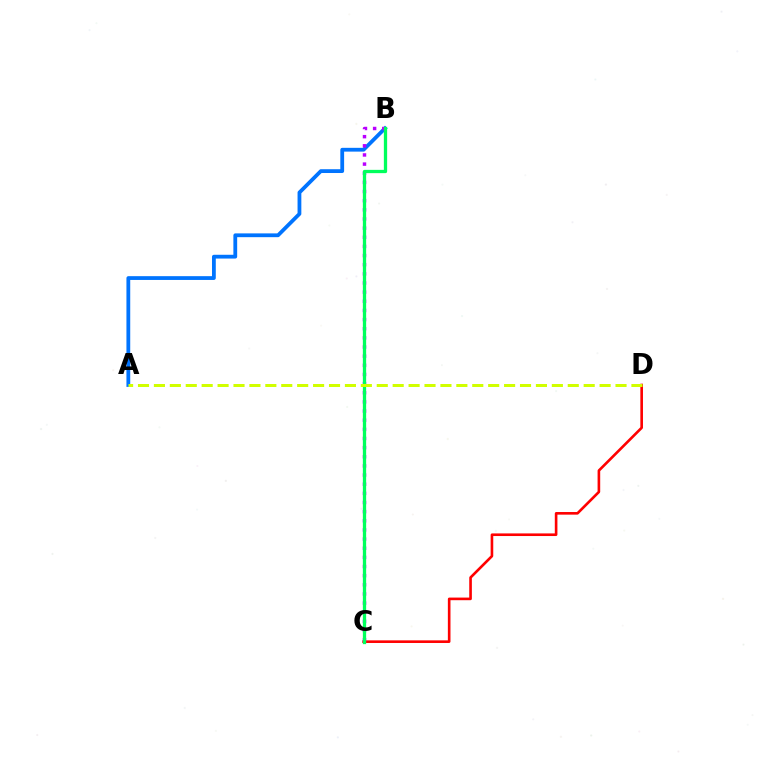{('A', 'B'): [{'color': '#0074ff', 'line_style': 'solid', 'thickness': 2.73}], ('C', 'D'): [{'color': '#ff0000', 'line_style': 'solid', 'thickness': 1.89}], ('B', 'C'): [{'color': '#b900ff', 'line_style': 'dotted', 'thickness': 2.48}, {'color': '#00ff5c', 'line_style': 'solid', 'thickness': 2.37}], ('A', 'D'): [{'color': '#d1ff00', 'line_style': 'dashed', 'thickness': 2.16}]}